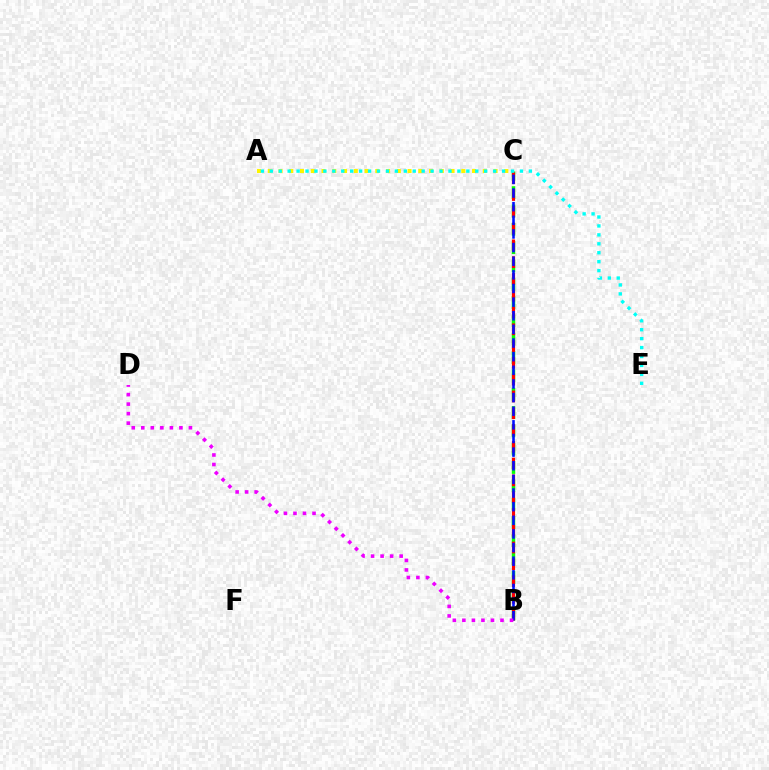{('B', 'C'): [{'color': '#08ff00', 'line_style': 'dashed', 'thickness': 2.49}, {'color': '#ff0000', 'line_style': 'dashed', 'thickness': 2.28}, {'color': '#0010ff', 'line_style': 'dashed', 'thickness': 1.85}], ('A', 'C'): [{'color': '#fcf500', 'line_style': 'dotted', 'thickness': 2.92}], ('B', 'D'): [{'color': '#ee00ff', 'line_style': 'dotted', 'thickness': 2.59}], ('A', 'E'): [{'color': '#00fff6', 'line_style': 'dotted', 'thickness': 2.43}]}